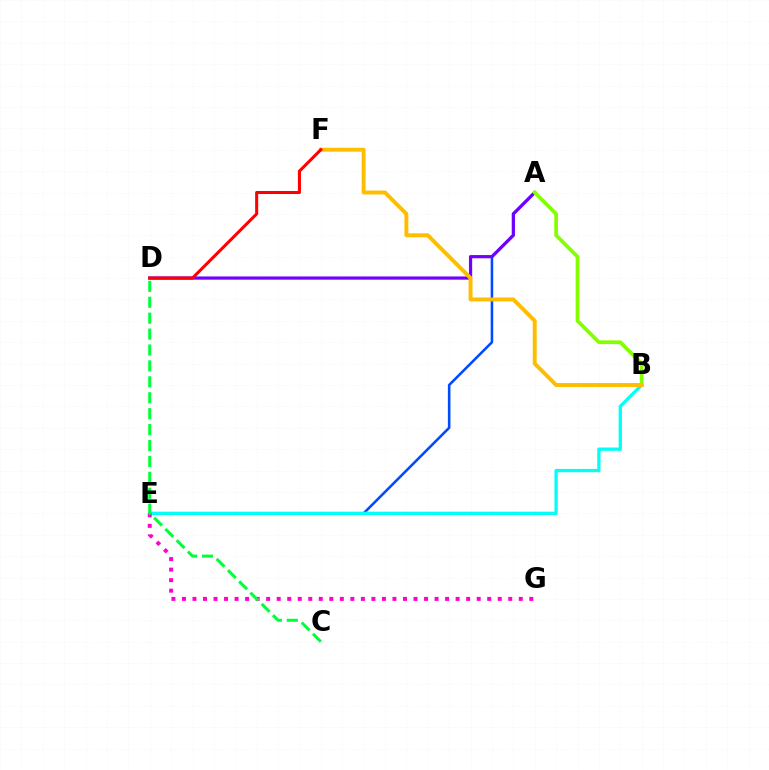{('A', 'E'): [{'color': '#004bff', 'line_style': 'solid', 'thickness': 1.85}], ('B', 'E'): [{'color': '#00fff6', 'line_style': 'solid', 'thickness': 2.37}], ('A', 'D'): [{'color': '#7200ff', 'line_style': 'solid', 'thickness': 2.31}], ('A', 'B'): [{'color': '#84ff00', 'line_style': 'solid', 'thickness': 2.67}], ('E', 'G'): [{'color': '#ff00cf', 'line_style': 'dotted', 'thickness': 2.86}], ('B', 'F'): [{'color': '#ffbd00', 'line_style': 'solid', 'thickness': 2.83}], ('C', 'D'): [{'color': '#00ff39', 'line_style': 'dashed', 'thickness': 2.16}], ('D', 'F'): [{'color': '#ff0000', 'line_style': 'solid', 'thickness': 2.2}]}